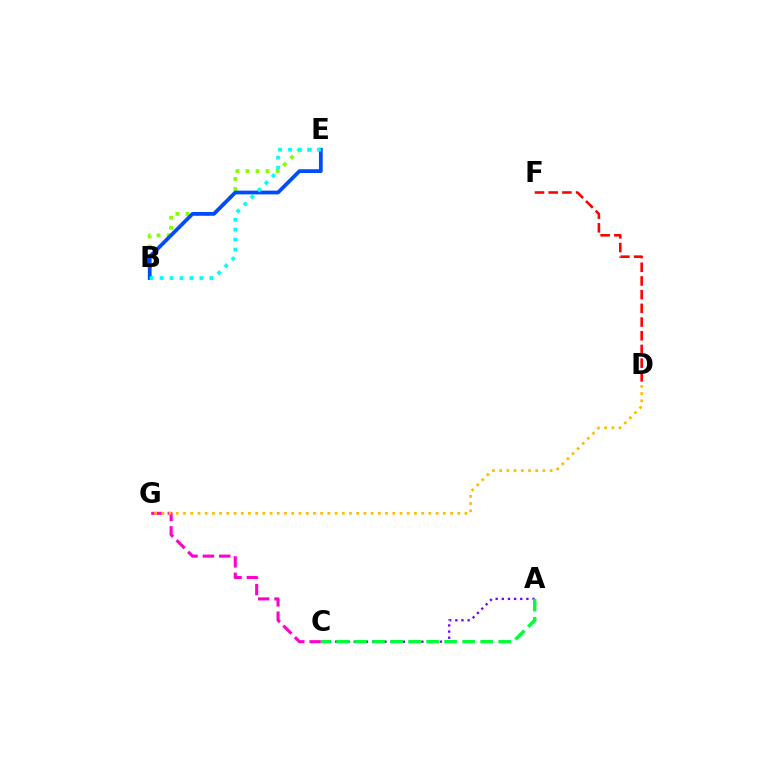{('C', 'G'): [{'color': '#ff00cf', 'line_style': 'dashed', 'thickness': 2.22}], ('D', 'F'): [{'color': '#ff0000', 'line_style': 'dashed', 'thickness': 1.86}], ('A', 'C'): [{'color': '#7200ff', 'line_style': 'dotted', 'thickness': 1.67}, {'color': '#00ff39', 'line_style': 'dashed', 'thickness': 2.45}], ('D', 'G'): [{'color': '#ffbd00', 'line_style': 'dotted', 'thickness': 1.96}], ('B', 'E'): [{'color': '#84ff00', 'line_style': 'dotted', 'thickness': 2.73}, {'color': '#004bff', 'line_style': 'solid', 'thickness': 2.7}, {'color': '#00fff6', 'line_style': 'dotted', 'thickness': 2.71}]}